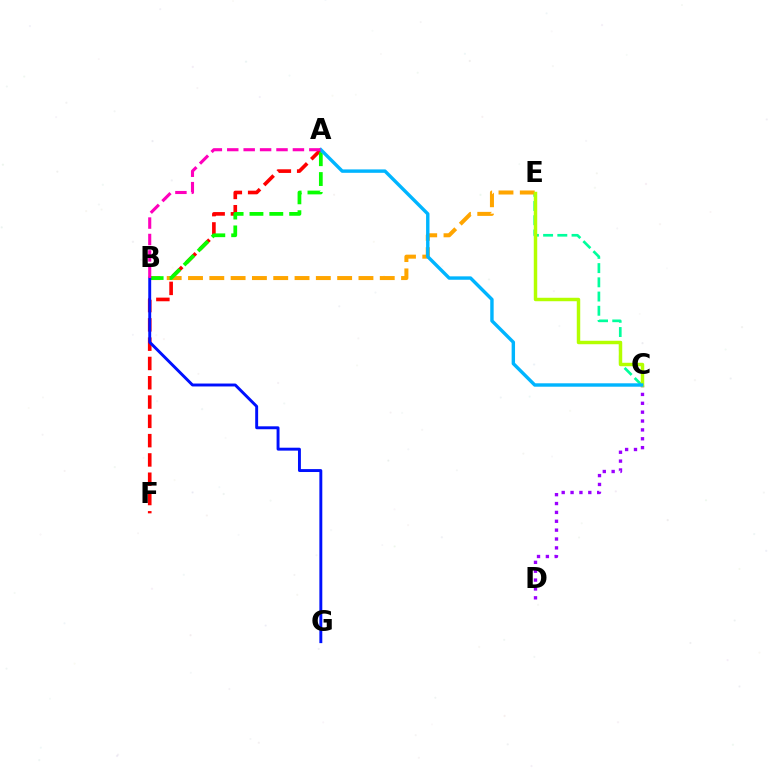{('C', 'E'): [{'color': '#00ff9d', 'line_style': 'dashed', 'thickness': 1.93}, {'color': '#b3ff00', 'line_style': 'solid', 'thickness': 2.48}], ('A', 'F'): [{'color': '#ff0000', 'line_style': 'dashed', 'thickness': 2.62}], ('B', 'E'): [{'color': '#ffa500', 'line_style': 'dashed', 'thickness': 2.89}], ('A', 'B'): [{'color': '#08ff00', 'line_style': 'dashed', 'thickness': 2.7}, {'color': '#ff00bd', 'line_style': 'dashed', 'thickness': 2.23}], ('B', 'G'): [{'color': '#0010ff', 'line_style': 'solid', 'thickness': 2.1}], ('C', 'D'): [{'color': '#9b00ff', 'line_style': 'dotted', 'thickness': 2.41}], ('A', 'C'): [{'color': '#00b5ff', 'line_style': 'solid', 'thickness': 2.45}]}